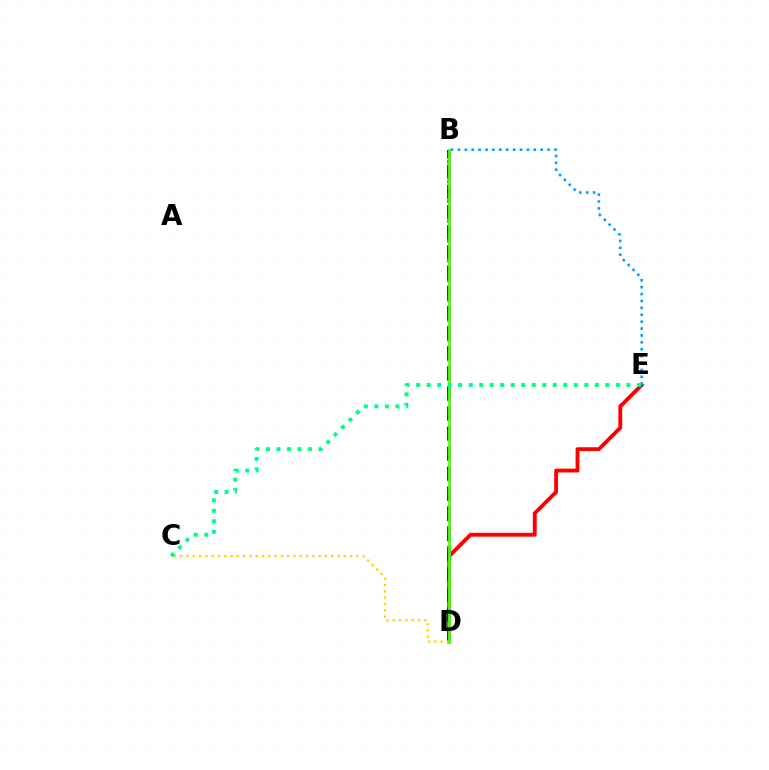{('D', 'E'): [{'color': '#ff0000', 'line_style': 'solid', 'thickness': 2.77}], ('B', 'E'): [{'color': '#009eff', 'line_style': 'dotted', 'thickness': 1.87}], ('B', 'D'): [{'color': '#ff00ed', 'line_style': 'dotted', 'thickness': 2.69}, {'color': '#3700ff', 'line_style': 'dashed', 'thickness': 2.74}, {'color': '#4fff00', 'line_style': 'solid', 'thickness': 1.98}], ('C', 'D'): [{'color': '#ffd500', 'line_style': 'dotted', 'thickness': 1.71}], ('C', 'E'): [{'color': '#00ff86', 'line_style': 'dotted', 'thickness': 2.86}]}